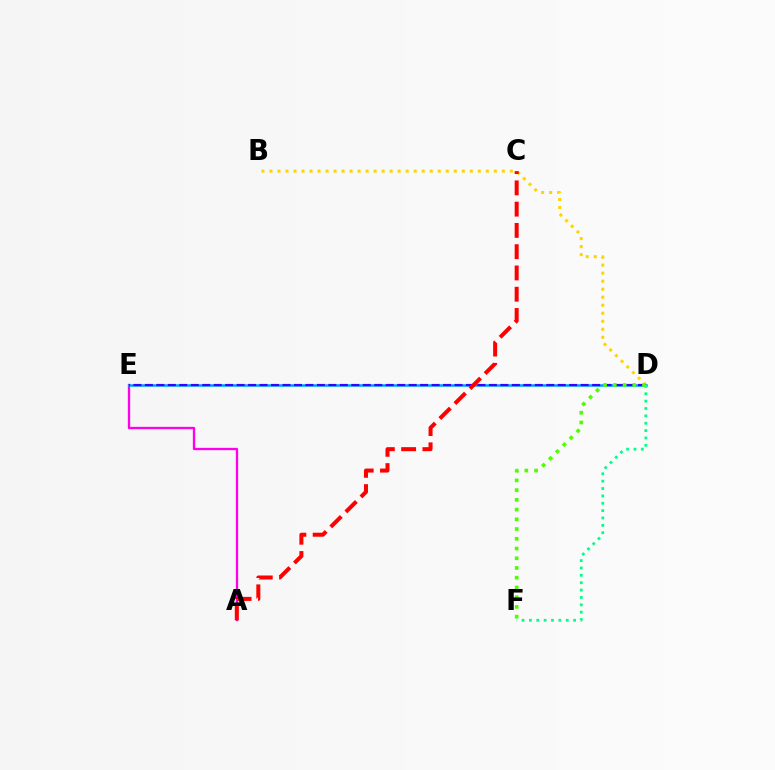{('A', 'E'): [{'color': '#ff00ed', 'line_style': 'solid', 'thickness': 1.67}], ('B', 'D'): [{'color': '#ffd500', 'line_style': 'dotted', 'thickness': 2.18}], ('D', 'E'): [{'color': '#009eff', 'line_style': 'solid', 'thickness': 1.82}, {'color': '#3700ff', 'line_style': 'dashed', 'thickness': 1.56}], ('A', 'C'): [{'color': '#ff0000', 'line_style': 'dashed', 'thickness': 2.89}], ('D', 'F'): [{'color': '#00ff86', 'line_style': 'dotted', 'thickness': 2.0}, {'color': '#4fff00', 'line_style': 'dotted', 'thickness': 2.65}]}